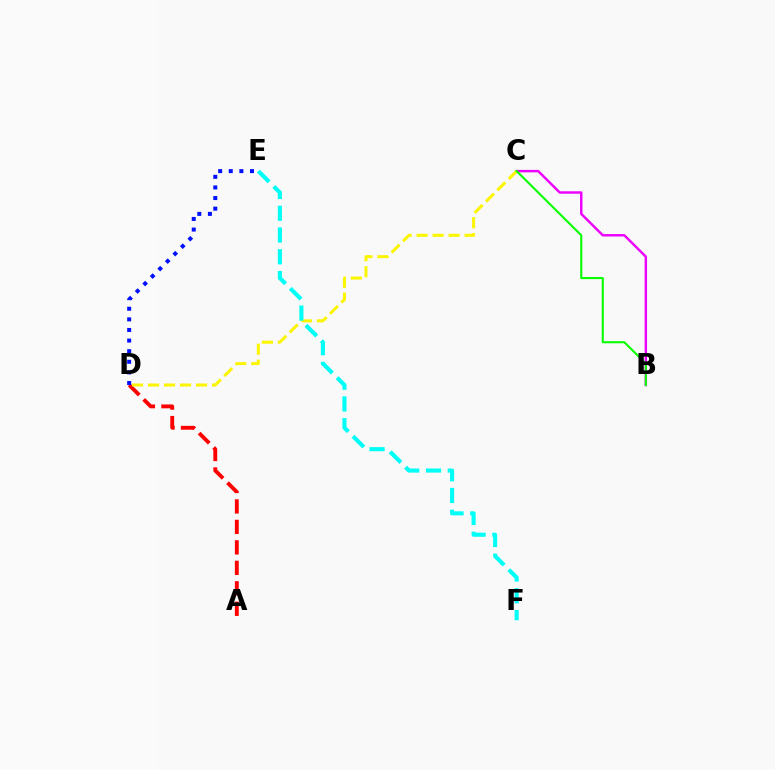{('A', 'D'): [{'color': '#ff0000', 'line_style': 'dashed', 'thickness': 2.78}], ('B', 'C'): [{'color': '#ee00ff', 'line_style': 'solid', 'thickness': 1.76}, {'color': '#08ff00', 'line_style': 'solid', 'thickness': 1.52}], ('C', 'D'): [{'color': '#fcf500', 'line_style': 'dashed', 'thickness': 2.17}], ('E', 'F'): [{'color': '#00fff6', 'line_style': 'dashed', 'thickness': 2.96}], ('D', 'E'): [{'color': '#0010ff', 'line_style': 'dotted', 'thickness': 2.88}]}